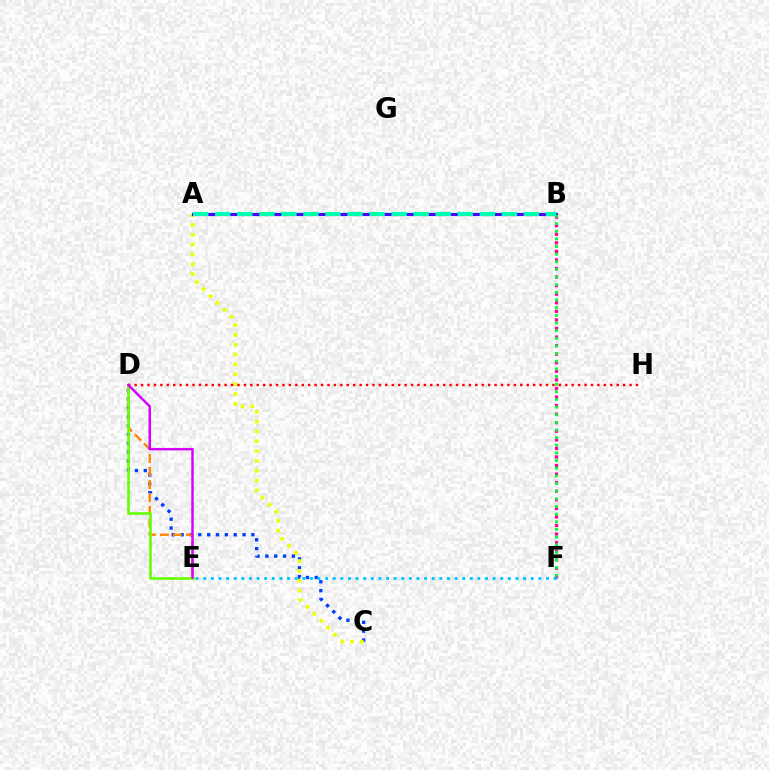{('B', 'F'): [{'color': '#ff00a0', 'line_style': 'dotted', 'thickness': 2.33}, {'color': '#00ff27', 'line_style': 'dotted', 'thickness': 2.08}], ('C', 'D'): [{'color': '#003fff', 'line_style': 'dotted', 'thickness': 2.4}], ('D', 'E'): [{'color': '#ff8800', 'line_style': 'dashed', 'thickness': 1.76}, {'color': '#66ff00', 'line_style': 'solid', 'thickness': 1.87}, {'color': '#d600ff', 'line_style': 'solid', 'thickness': 1.78}], ('A', 'C'): [{'color': '#eeff00', 'line_style': 'dotted', 'thickness': 2.67}], ('A', 'B'): [{'color': '#4f00ff', 'line_style': 'solid', 'thickness': 2.25}, {'color': '#00ffaf', 'line_style': 'dashed', 'thickness': 3.0}], ('E', 'F'): [{'color': '#00c7ff', 'line_style': 'dotted', 'thickness': 2.07}], ('D', 'H'): [{'color': '#ff0000', 'line_style': 'dotted', 'thickness': 1.75}]}